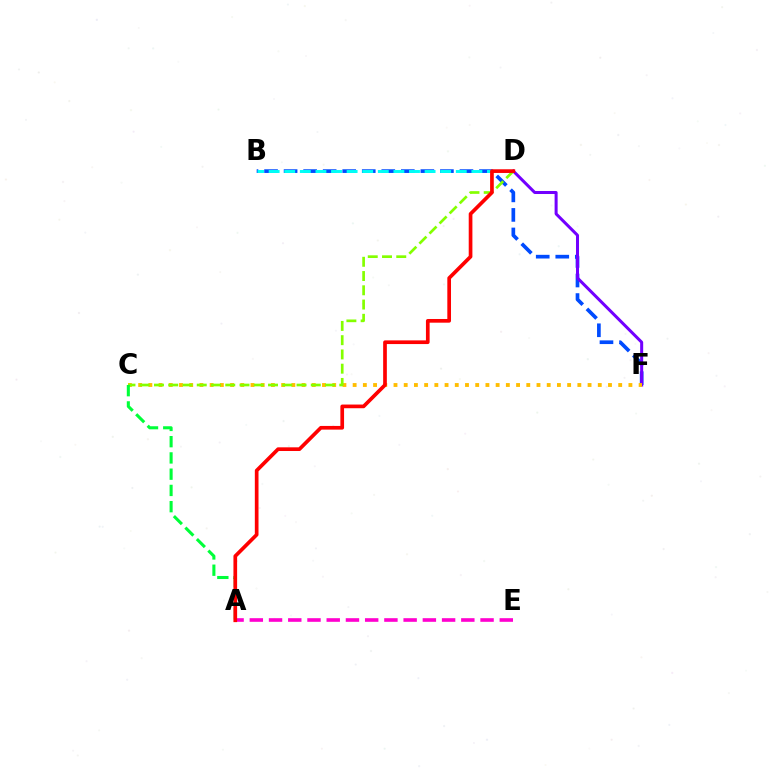{('A', 'E'): [{'color': '#ff00cf', 'line_style': 'dashed', 'thickness': 2.61}], ('B', 'F'): [{'color': '#004bff', 'line_style': 'dashed', 'thickness': 2.65}], ('D', 'F'): [{'color': '#7200ff', 'line_style': 'solid', 'thickness': 2.18}], ('C', 'F'): [{'color': '#ffbd00', 'line_style': 'dotted', 'thickness': 2.78}], ('B', 'D'): [{'color': '#00fff6', 'line_style': 'dashed', 'thickness': 2.12}], ('C', 'D'): [{'color': '#84ff00', 'line_style': 'dashed', 'thickness': 1.94}], ('A', 'C'): [{'color': '#00ff39', 'line_style': 'dashed', 'thickness': 2.21}], ('A', 'D'): [{'color': '#ff0000', 'line_style': 'solid', 'thickness': 2.65}]}